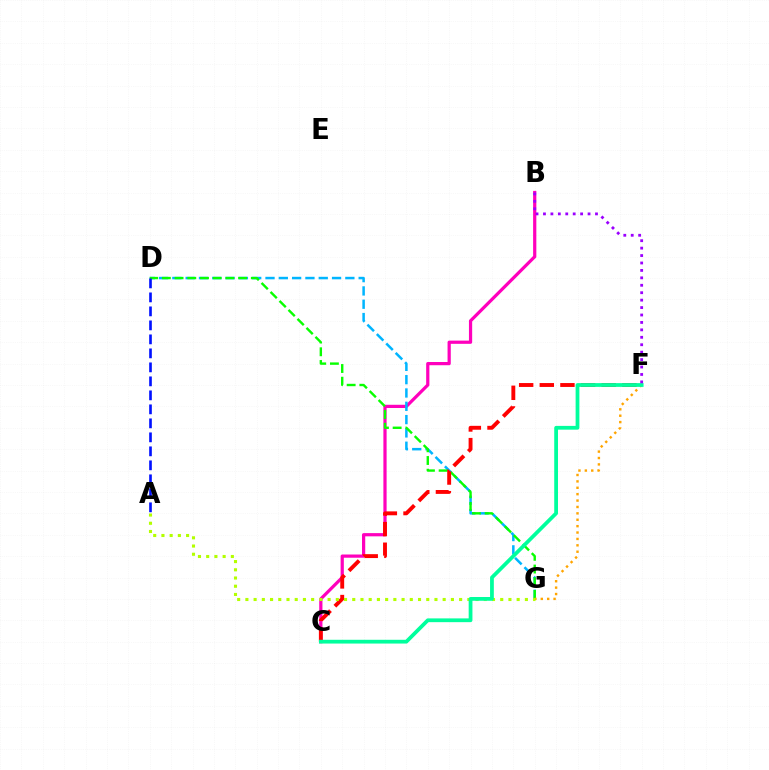{('B', 'C'): [{'color': '#ff00bd', 'line_style': 'solid', 'thickness': 2.32}], ('D', 'G'): [{'color': '#00b5ff', 'line_style': 'dashed', 'thickness': 1.81}, {'color': '#08ff00', 'line_style': 'dashed', 'thickness': 1.73}], ('C', 'F'): [{'color': '#ff0000', 'line_style': 'dashed', 'thickness': 2.8}, {'color': '#00ff9d', 'line_style': 'solid', 'thickness': 2.71}], ('A', 'D'): [{'color': '#0010ff', 'line_style': 'dashed', 'thickness': 1.9}], ('F', 'G'): [{'color': '#ffa500', 'line_style': 'dotted', 'thickness': 1.74}], ('A', 'G'): [{'color': '#b3ff00', 'line_style': 'dotted', 'thickness': 2.23}], ('B', 'F'): [{'color': '#9b00ff', 'line_style': 'dotted', 'thickness': 2.02}]}